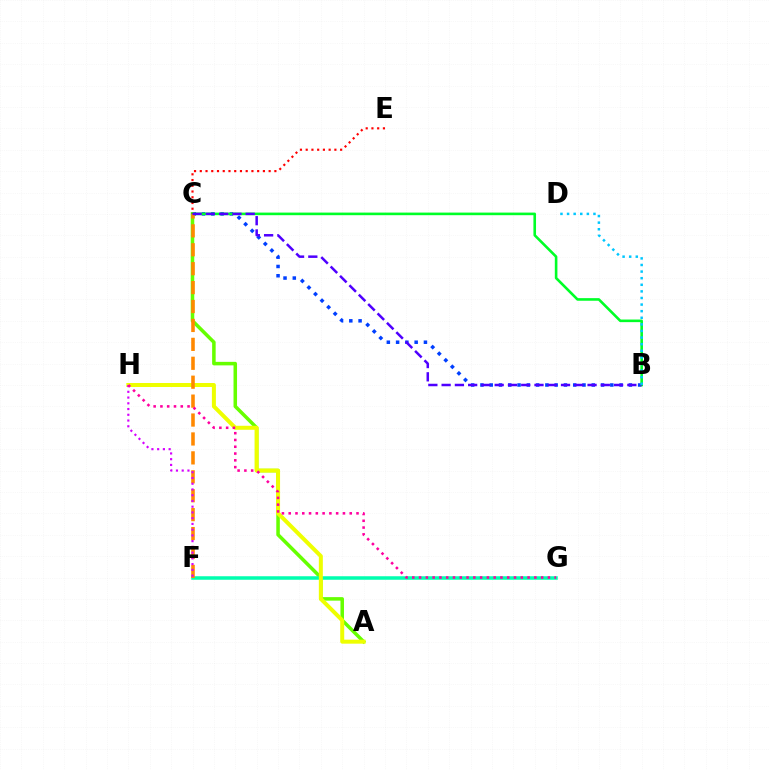{('B', 'C'): [{'color': '#003fff', 'line_style': 'dotted', 'thickness': 2.52}, {'color': '#00ff27', 'line_style': 'solid', 'thickness': 1.88}, {'color': '#4f00ff', 'line_style': 'dashed', 'thickness': 1.8}], ('A', 'C'): [{'color': '#66ff00', 'line_style': 'solid', 'thickness': 2.54}], ('C', 'E'): [{'color': '#ff0000', 'line_style': 'dotted', 'thickness': 1.56}], ('F', 'G'): [{'color': '#00ffaf', 'line_style': 'solid', 'thickness': 2.53}], ('A', 'H'): [{'color': '#eeff00', 'line_style': 'solid', 'thickness': 2.88}], ('C', 'F'): [{'color': '#ff8800', 'line_style': 'dashed', 'thickness': 2.57}], ('F', 'H'): [{'color': '#d600ff', 'line_style': 'dotted', 'thickness': 1.56}], ('B', 'D'): [{'color': '#00c7ff', 'line_style': 'dotted', 'thickness': 1.79}], ('G', 'H'): [{'color': '#ff00a0', 'line_style': 'dotted', 'thickness': 1.84}]}